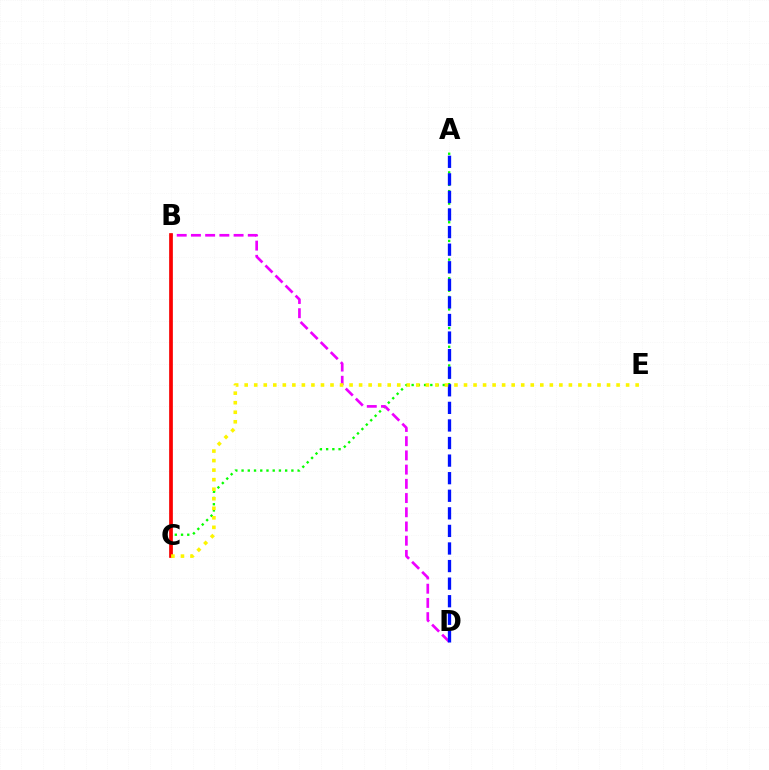{('B', 'C'): [{'color': '#00fff6', 'line_style': 'solid', 'thickness': 1.73}, {'color': '#ff0000', 'line_style': 'solid', 'thickness': 2.66}], ('A', 'C'): [{'color': '#08ff00', 'line_style': 'dotted', 'thickness': 1.69}], ('B', 'D'): [{'color': '#ee00ff', 'line_style': 'dashed', 'thickness': 1.93}], ('A', 'D'): [{'color': '#0010ff', 'line_style': 'dashed', 'thickness': 2.39}], ('C', 'E'): [{'color': '#fcf500', 'line_style': 'dotted', 'thickness': 2.59}]}